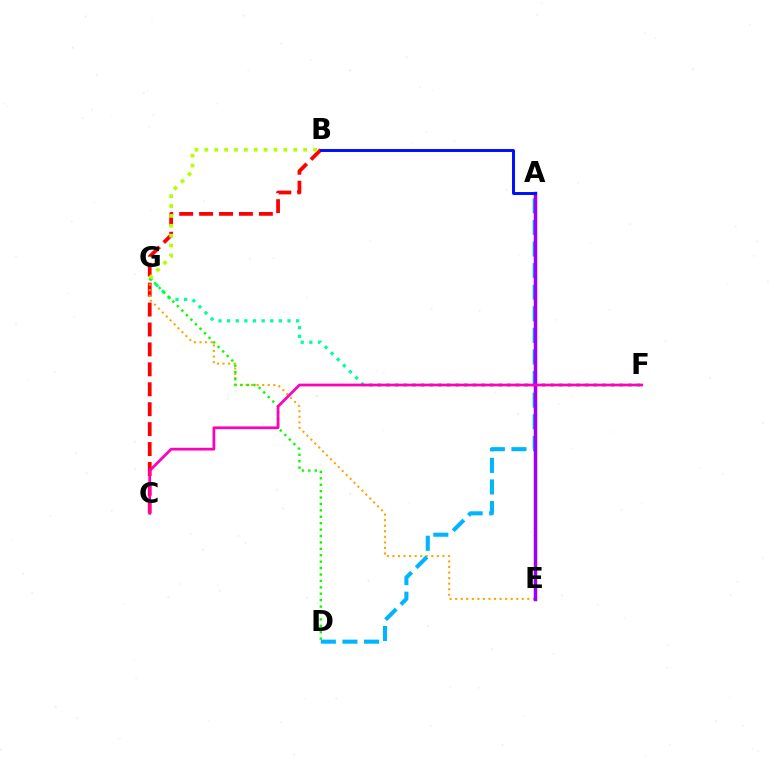{('B', 'C'): [{'color': '#ff0000', 'line_style': 'dashed', 'thickness': 2.71}], ('F', 'G'): [{'color': '#00ff9d', 'line_style': 'dotted', 'thickness': 2.35}], ('E', 'G'): [{'color': '#ffa500', 'line_style': 'dotted', 'thickness': 1.51}], ('D', 'G'): [{'color': '#08ff00', 'line_style': 'dotted', 'thickness': 1.74}], ('A', 'D'): [{'color': '#00b5ff', 'line_style': 'dashed', 'thickness': 2.93}], ('A', 'E'): [{'color': '#9b00ff', 'line_style': 'solid', 'thickness': 2.52}], ('C', 'F'): [{'color': '#ff00bd', 'line_style': 'solid', 'thickness': 1.98}], ('A', 'B'): [{'color': '#0010ff', 'line_style': 'solid', 'thickness': 2.13}], ('B', 'G'): [{'color': '#b3ff00', 'line_style': 'dotted', 'thickness': 2.68}]}